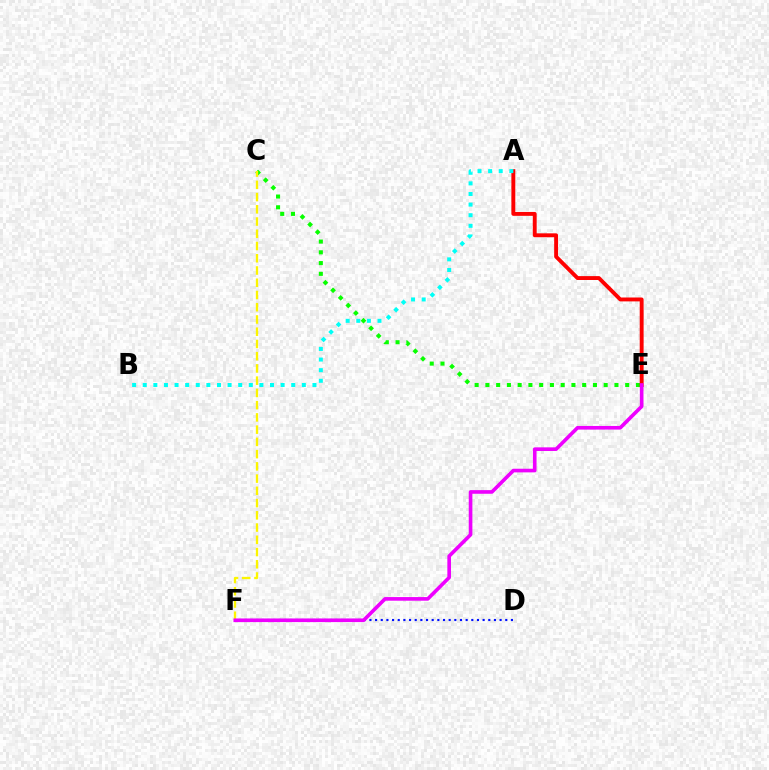{('C', 'E'): [{'color': '#08ff00', 'line_style': 'dotted', 'thickness': 2.92}], ('C', 'F'): [{'color': '#fcf500', 'line_style': 'dashed', 'thickness': 1.66}], ('D', 'F'): [{'color': '#0010ff', 'line_style': 'dotted', 'thickness': 1.54}], ('A', 'E'): [{'color': '#ff0000', 'line_style': 'solid', 'thickness': 2.8}], ('A', 'B'): [{'color': '#00fff6', 'line_style': 'dotted', 'thickness': 2.88}], ('E', 'F'): [{'color': '#ee00ff', 'line_style': 'solid', 'thickness': 2.62}]}